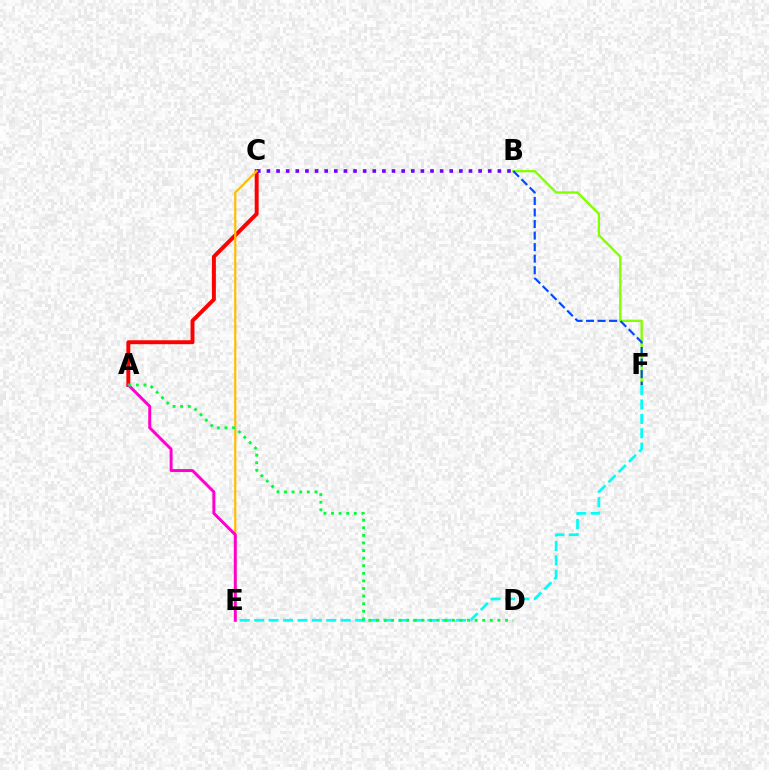{('B', 'F'): [{'color': '#84ff00', 'line_style': 'solid', 'thickness': 1.69}, {'color': '#004bff', 'line_style': 'dashed', 'thickness': 1.57}], ('A', 'C'): [{'color': '#ff0000', 'line_style': 'solid', 'thickness': 2.84}], ('B', 'C'): [{'color': '#7200ff', 'line_style': 'dotted', 'thickness': 2.61}], ('E', 'F'): [{'color': '#00fff6', 'line_style': 'dashed', 'thickness': 1.96}], ('C', 'E'): [{'color': '#ffbd00', 'line_style': 'solid', 'thickness': 1.58}], ('A', 'E'): [{'color': '#ff00cf', 'line_style': 'solid', 'thickness': 2.14}], ('A', 'D'): [{'color': '#00ff39', 'line_style': 'dotted', 'thickness': 2.06}]}